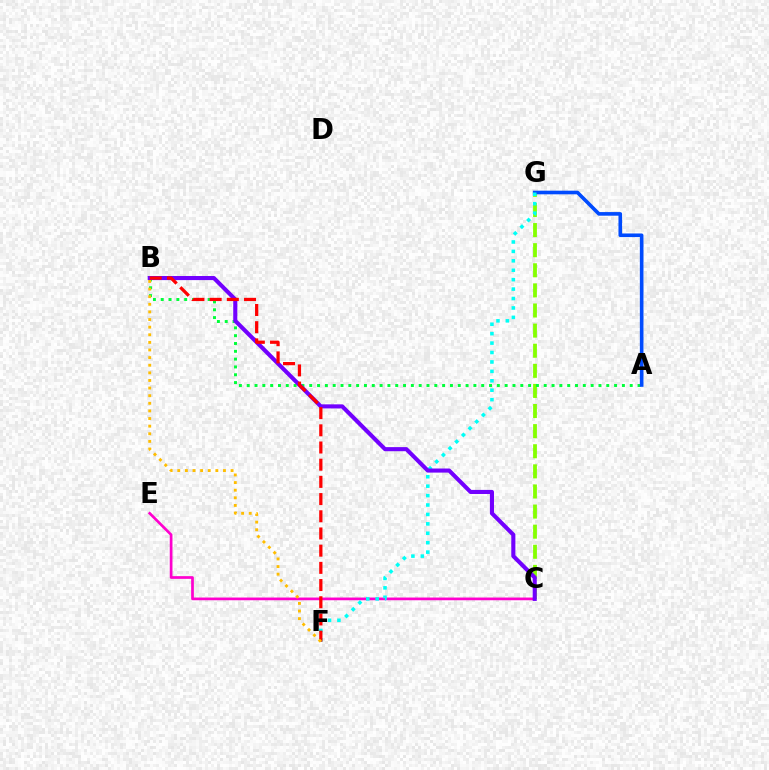{('C', 'G'): [{'color': '#84ff00', 'line_style': 'dashed', 'thickness': 2.73}], ('A', 'B'): [{'color': '#00ff39', 'line_style': 'dotted', 'thickness': 2.12}], ('C', 'E'): [{'color': '#ff00cf', 'line_style': 'solid', 'thickness': 1.95}], ('A', 'G'): [{'color': '#004bff', 'line_style': 'solid', 'thickness': 2.61}], ('F', 'G'): [{'color': '#00fff6', 'line_style': 'dotted', 'thickness': 2.56}], ('B', 'C'): [{'color': '#7200ff', 'line_style': 'solid', 'thickness': 2.94}], ('B', 'F'): [{'color': '#ff0000', 'line_style': 'dashed', 'thickness': 2.34}, {'color': '#ffbd00', 'line_style': 'dotted', 'thickness': 2.07}]}